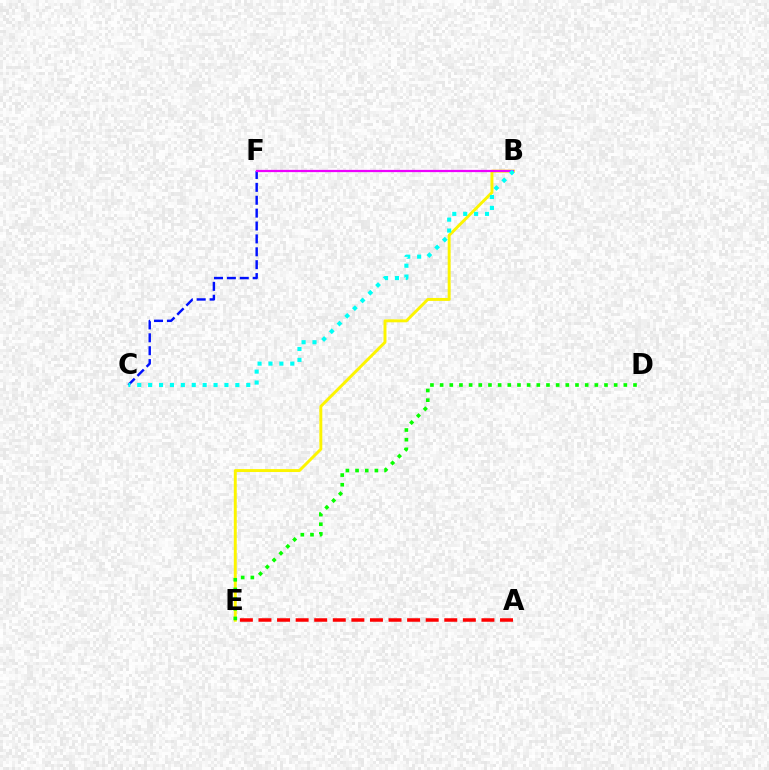{('C', 'F'): [{'color': '#0010ff', 'line_style': 'dashed', 'thickness': 1.75}], ('B', 'E'): [{'color': '#fcf500', 'line_style': 'solid', 'thickness': 2.11}], ('B', 'F'): [{'color': '#ee00ff', 'line_style': 'solid', 'thickness': 1.62}], ('B', 'C'): [{'color': '#00fff6', 'line_style': 'dotted', 'thickness': 2.96}], ('A', 'E'): [{'color': '#ff0000', 'line_style': 'dashed', 'thickness': 2.52}], ('D', 'E'): [{'color': '#08ff00', 'line_style': 'dotted', 'thickness': 2.63}]}